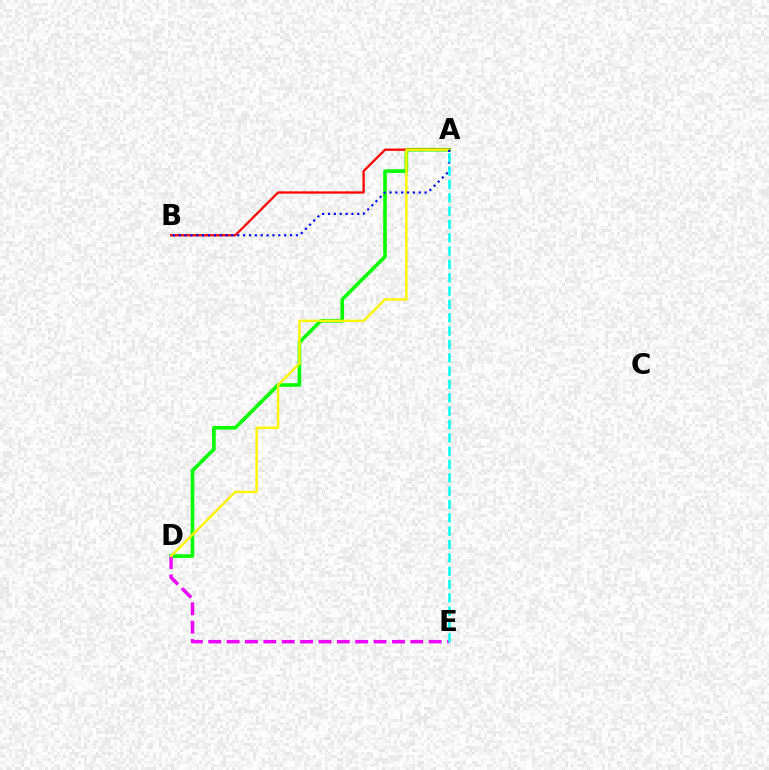{('A', 'D'): [{'color': '#08ff00', 'line_style': 'solid', 'thickness': 2.59}, {'color': '#fcf500', 'line_style': 'solid', 'thickness': 1.73}], ('D', 'E'): [{'color': '#ee00ff', 'line_style': 'dashed', 'thickness': 2.5}], ('A', 'B'): [{'color': '#ff0000', 'line_style': 'solid', 'thickness': 1.63}, {'color': '#0010ff', 'line_style': 'dotted', 'thickness': 1.59}], ('A', 'E'): [{'color': '#00fff6', 'line_style': 'dashed', 'thickness': 1.81}]}